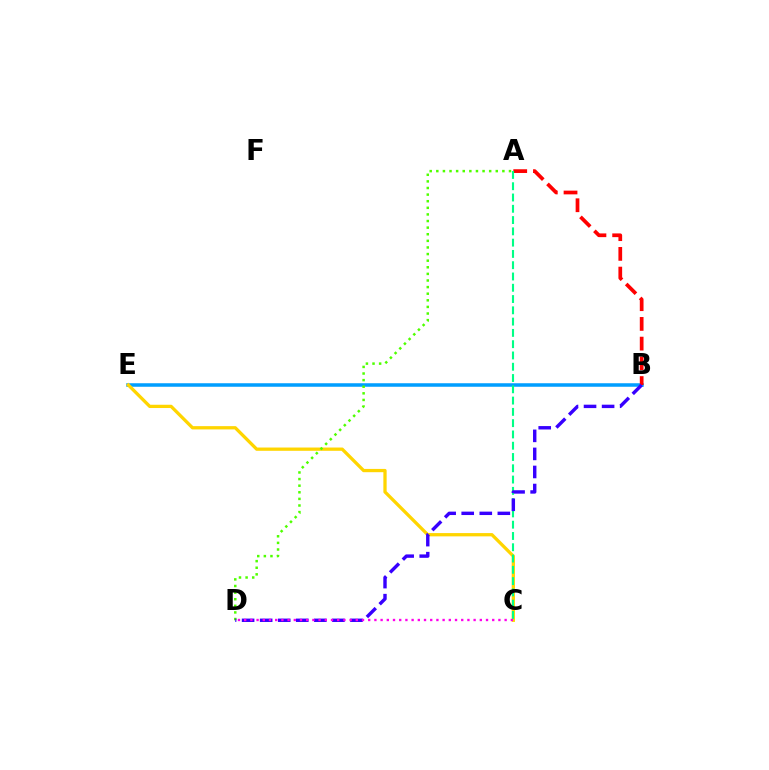{('B', 'E'): [{'color': '#009eff', 'line_style': 'solid', 'thickness': 2.53}], ('C', 'E'): [{'color': '#ffd500', 'line_style': 'solid', 'thickness': 2.36}], ('A', 'B'): [{'color': '#ff0000', 'line_style': 'dashed', 'thickness': 2.68}], ('A', 'C'): [{'color': '#00ff86', 'line_style': 'dashed', 'thickness': 1.53}], ('A', 'D'): [{'color': '#4fff00', 'line_style': 'dotted', 'thickness': 1.8}], ('B', 'D'): [{'color': '#3700ff', 'line_style': 'dashed', 'thickness': 2.45}], ('C', 'D'): [{'color': '#ff00ed', 'line_style': 'dotted', 'thickness': 1.68}]}